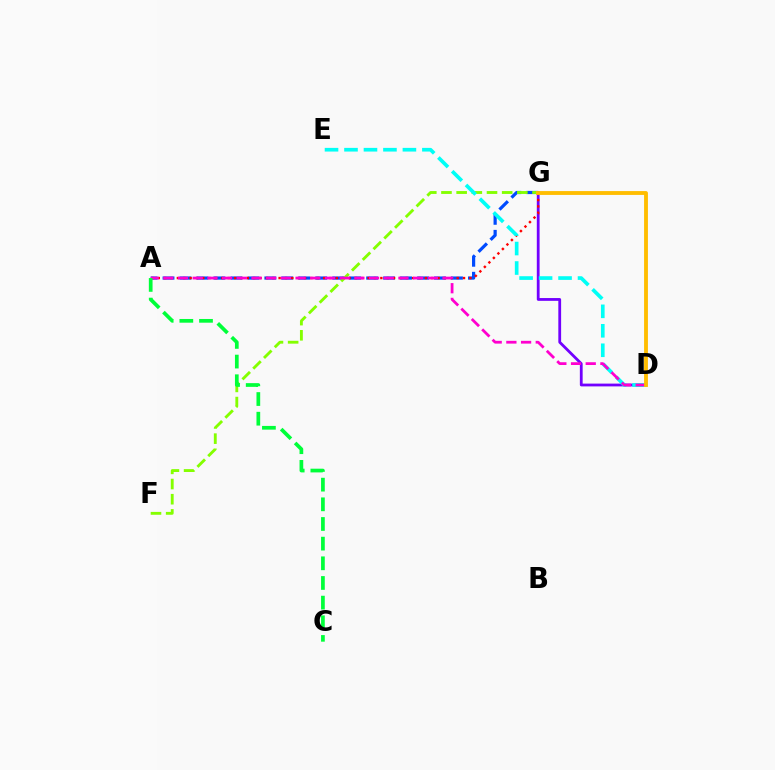{('D', 'G'): [{'color': '#7200ff', 'line_style': 'solid', 'thickness': 2.01}, {'color': '#ffbd00', 'line_style': 'solid', 'thickness': 2.77}], ('A', 'G'): [{'color': '#004bff', 'line_style': 'dashed', 'thickness': 2.3}, {'color': '#ff0000', 'line_style': 'dotted', 'thickness': 1.73}], ('F', 'G'): [{'color': '#84ff00', 'line_style': 'dashed', 'thickness': 2.06}], ('D', 'E'): [{'color': '#00fff6', 'line_style': 'dashed', 'thickness': 2.65}], ('A', 'D'): [{'color': '#ff00cf', 'line_style': 'dashed', 'thickness': 2.0}], ('A', 'C'): [{'color': '#00ff39', 'line_style': 'dashed', 'thickness': 2.67}]}